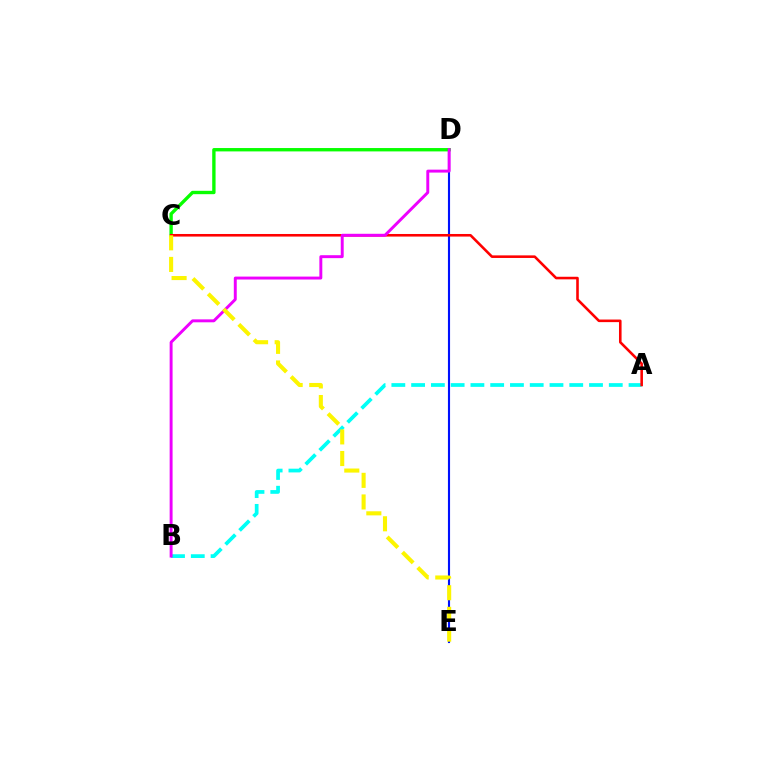{('A', 'B'): [{'color': '#00fff6', 'line_style': 'dashed', 'thickness': 2.69}], ('D', 'E'): [{'color': '#0010ff', 'line_style': 'solid', 'thickness': 1.53}], ('C', 'D'): [{'color': '#08ff00', 'line_style': 'solid', 'thickness': 2.42}], ('A', 'C'): [{'color': '#ff0000', 'line_style': 'solid', 'thickness': 1.86}], ('B', 'D'): [{'color': '#ee00ff', 'line_style': 'solid', 'thickness': 2.11}], ('C', 'E'): [{'color': '#fcf500', 'line_style': 'dashed', 'thickness': 2.94}]}